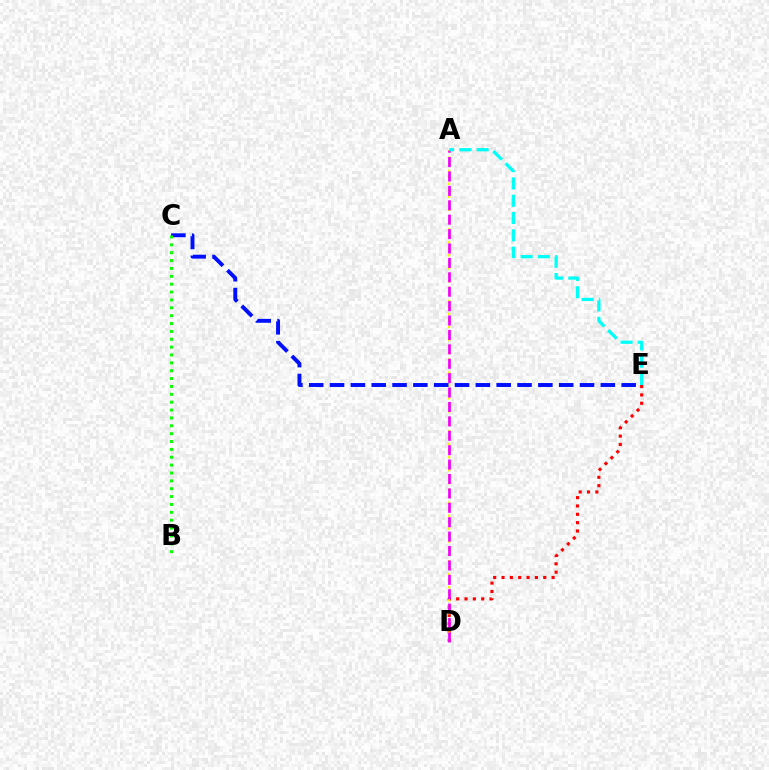{('D', 'E'): [{'color': '#ff0000', 'line_style': 'dotted', 'thickness': 2.27}], ('A', 'D'): [{'color': '#fcf500', 'line_style': 'dotted', 'thickness': 1.77}, {'color': '#ee00ff', 'line_style': 'dashed', 'thickness': 1.96}], ('C', 'E'): [{'color': '#0010ff', 'line_style': 'dashed', 'thickness': 2.83}], ('B', 'C'): [{'color': '#08ff00', 'line_style': 'dotted', 'thickness': 2.14}], ('A', 'E'): [{'color': '#00fff6', 'line_style': 'dashed', 'thickness': 2.35}]}